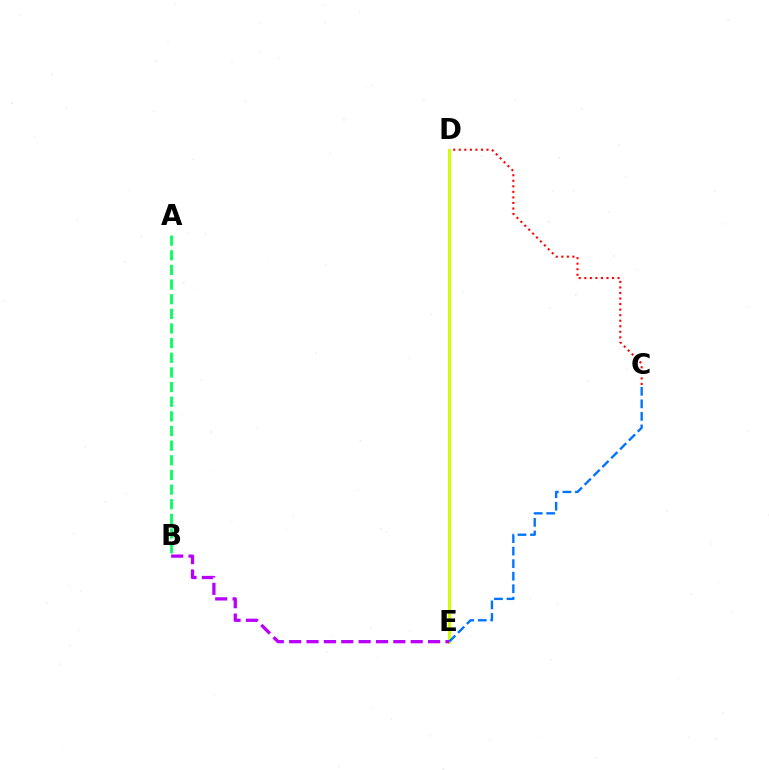{('C', 'D'): [{'color': '#ff0000', 'line_style': 'dotted', 'thickness': 1.51}], ('A', 'B'): [{'color': '#00ff5c', 'line_style': 'dashed', 'thickness': 1.99}], ('D', 'E'): [{'color': '#d1ff00', 'line_style': 'solid', 'thickness': 2.15}], ('C', 'E'): [{'color': '#0074ff', 'line_style': 'dashed', 'thickness': 1.7}], ('B', 'E'): [{'color': '#b900ff', 'line_style': 'dashed', 'thickness': 2.36}]}